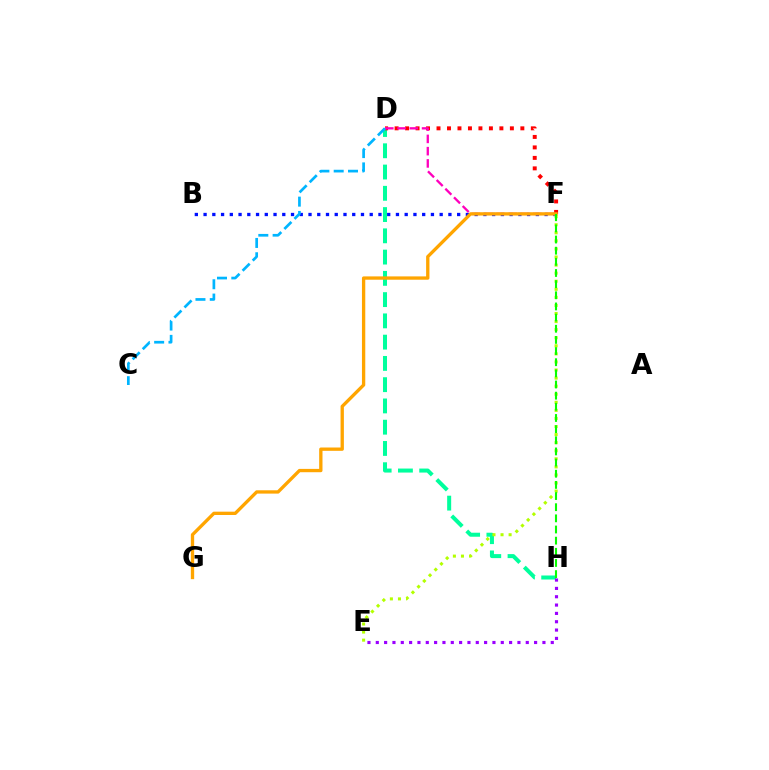{('D', 'H'): [{'color': '#00ff9d', 'line_style': 'dashed', 'thickness': 2.89}], ('B', 'F'): [{'color': '#0010ff', 'line_style': 'dotted', 'thickness': 2.38}], ('E', 'F'): [{'color': '#b3ff00', 'line_style': 'dotted', 'thickness': 2.19}], ('D', 'F'): [{'color': '#ff0000', 'line_style': 'dotted', 'thickness': 2.85}, {'color': '#ff00bd', 'line_style': 'dashed', 'thickness': 1.67}], ('E', 'H'): [{'color': '#9b00ff', 'line_style': 'dotted', 'thickness': 2.26}], ('F', 'G'): [{'color': '#ffa500', 'line_style': 'solid', 'thickness': 2.39}], ('F', 'H'): [{'color': '#08ff00', 'line_style': 'dashed', 'thickness': 1.52}], ('C', 'D'): [{'color': '#00b5ff', 'line_style': 'dashed', 'thickness': 1.94}]}